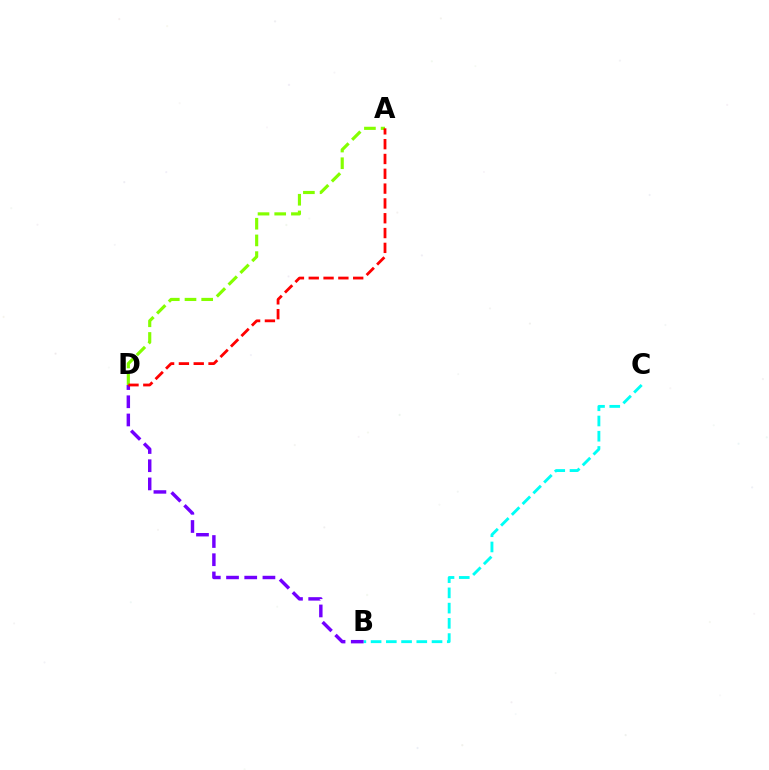{('B', 'C'): [{'color': '#00fff6', 'line_style': 'dashed', 'thickness': 2.07}], ('A', 'D'): [{'color': '#84ff00', 'line_style': 'dashed', 'thickness': 2.27}, {'color': '#ff0000', 'line_style': 'dashed', 'thickness': 2.01}], ('B', 'D'): [{'color': '#7200ff', 'line_style': 'dashed', 'thickness': 2.47}]}